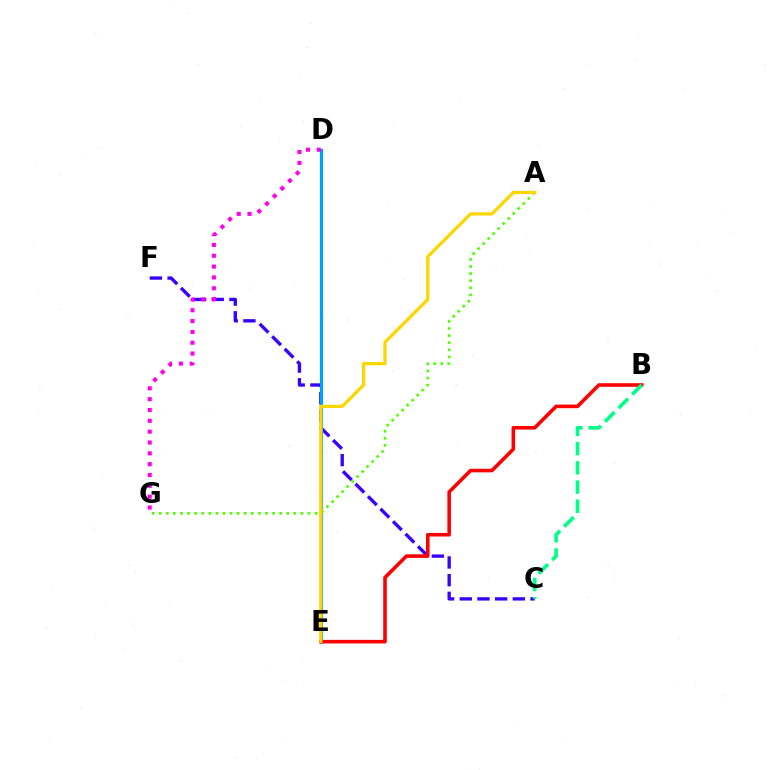{('C', 'F'): [{'color': '#3700ff', 'line_style': 'dashed', 'thickness': 2.4}], ('D', 'E'): [{'color': '#009eff', 'line_style': 'solid', 'thickness': 2.31}], ('D', 'G'): [{'color': '#ff00ed', 'line_style': 'dotted', 'thickness': 2.94}], ('A', 'G'): [{'color': '#4fff00', 'line_style': 'dotted', 'thickness': 1.93}], ('B', 'E'): [{'color': '#ff0000', 'line_style': 'solid', 'thickness': 2.57}], ('A', 'E'): [{'color': '#ffd500', 'line_style': 'solid', 'thickness': 2.33}], ('B', 'C'): [{'color': '#00ff86', 'line_style': 'dashed', 'thickness': 2.61}]}